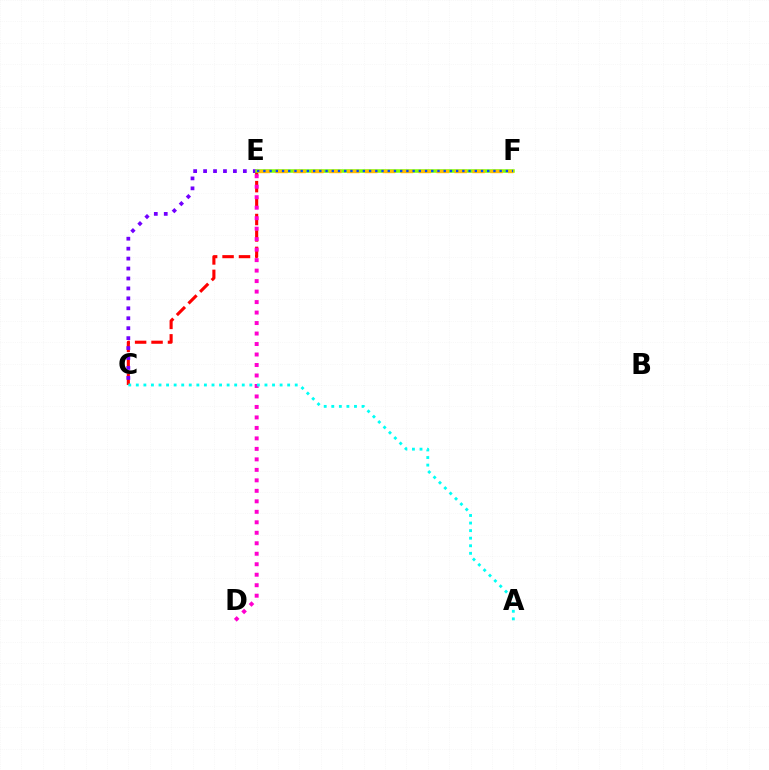{('C', 'E'): [{'color': '#ff0000', 'line_style': 'dashed', 'thickness': 2.23}, {'color': '#7200ff', 'line_style': 'dotted', 'thickness': 2.7}], ('E', 'F'): [{'color': '#00ff39', 'line_style': 'dashed', 'thickness': 1.56}, {'color': '#84ff00', 'line_style': 'solid', 'thickness': 2.52}, {'color': '#ffbd00', 'line_style': 'dashed', 'thickness': 2.43}, {'color': '#004bff', 'line_style': 'dotted', 'thickness': 1.69}], ('D', 'E'): [{'color': '#ff00cf', 'line_style': 'dotted', 'thickness': 2.85}], ('A', 'C'): [{'color': '#00fff6', 'line_style': 'dotted', 'thickness': 2.06}]}